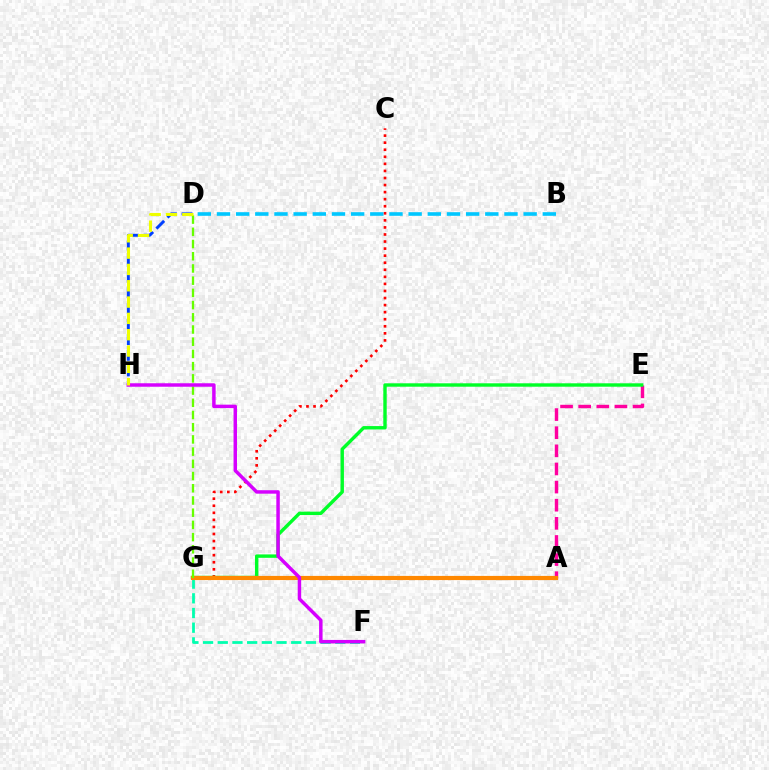{('C', 'G'): [{'color': '#ff0000', 'line_style': 'dotted', 'thickness': 1.92}], ('F', 'G'): [{'color': '#00ffaf', 'line_style': 'dashed', 'thickness': 2.0}], ('A', 'E'): [{'color': '#ff00a0', 'line_style': 'dashed', 'thickness': 2.46}], ('A', 'G'): [{'color': '#4f00ff', 'line_style': 'dashed', 'thickness': 1.67}, {'color': '#ff8800', 'line_style': 'solid', 'thickness': 3.0}], ('E', 'G'): [{'color': '#00ff27', 'line_style': 'solid', 'thickness': 2.45}], ('D', 'H'): [{'color': '#003fff', 'line_style': 'dashed', 'thickness': 2.12}, {'color': '#eeff00', 'line_style': 'dashed', 'thickness': 2.22}], ('D', 'G'): [{'color': '#66ff00', 'line_style': 'dashed', 'thickness': 1.66}], ('F', 'H'): [{'color': '#d600ff', 'line_style': 'solid', 'thickness': 2.5}], ('B', 'D'): [{'color': '#00c7ff', 'line_style': 'dashed', 'thickness': 2.6}]}